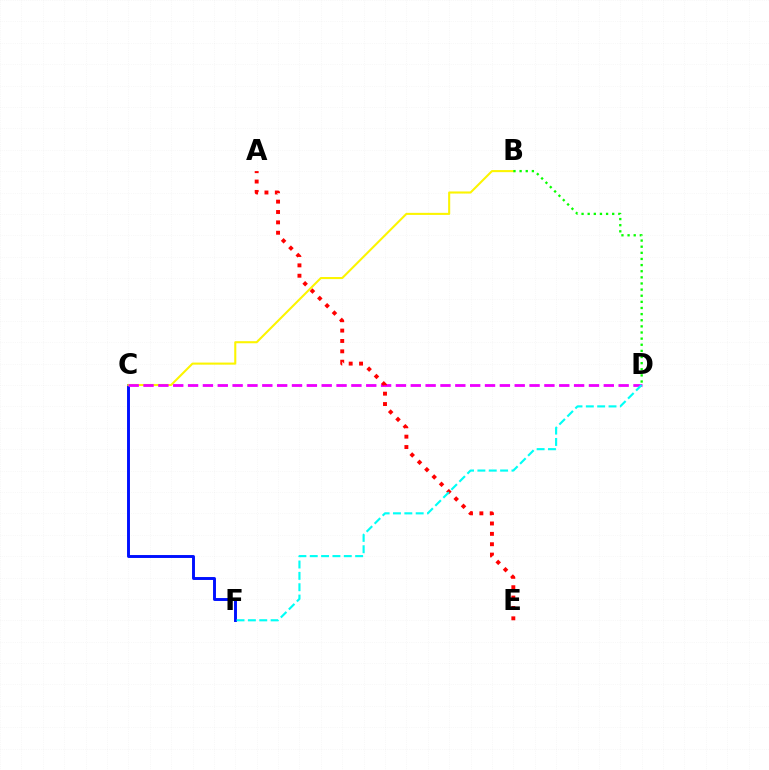{('C', 'F'): [{'color': '#0010ff', 'line_style': 'solid', 'thickness': 2.1}], ('B', 'C'): [{'color': '#fcf500', 'line_style': 'solid', 'thickness': 1.5}], ('C', 'D'): [{'color': '#ee00ff', 'line_style': 'dashed', 'thickness': 2.02}], ('B', 'D'): [{'color': '#08ff00', 'line_style': 'dotted', 'thickness': 1.66}], ('A', 'E'): [{'color': '#ff0000', 'line_style': 'dotted', 'thickness': 2.82}], ('D', 'F'): [{'color': '#00fff6', 'line_style': 'dashed', 'thickness': 1.54}]}